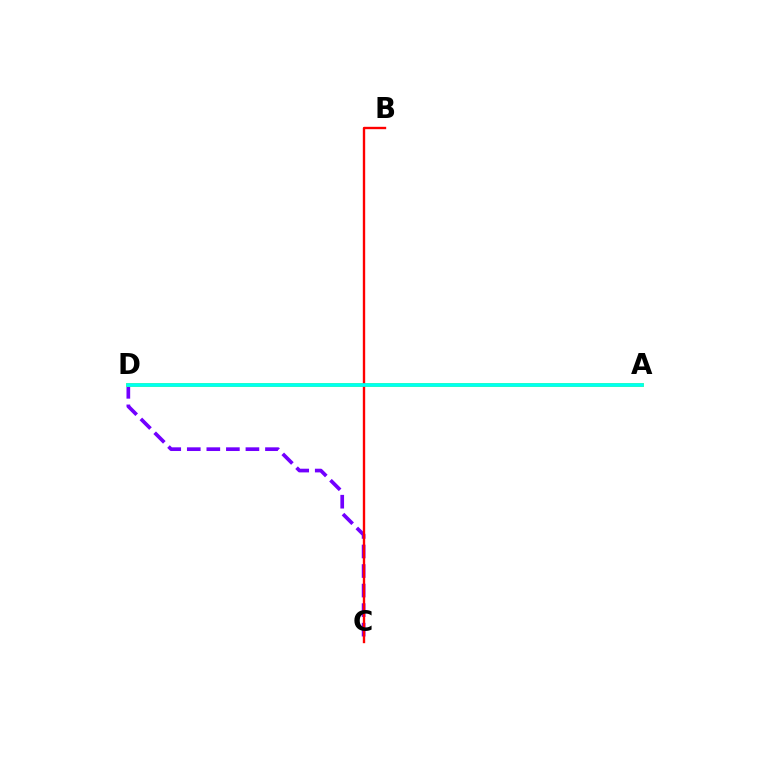{('C', 'D'): [{'color': '#7200ff', 'line_style': 'dashed', 'thickness': 2.66}], ('A', 'D'): [{'color': '#84ff00', 'line_style': 'solid', 'thickness': 2.72}, {'color': '#00fff6', 'line_style': 'solid', 'thickness': 2.6}], ('B', 'C'): [{'color': '#ff0000', 'line_style': 'solid', 'thickness': 1.7}]}